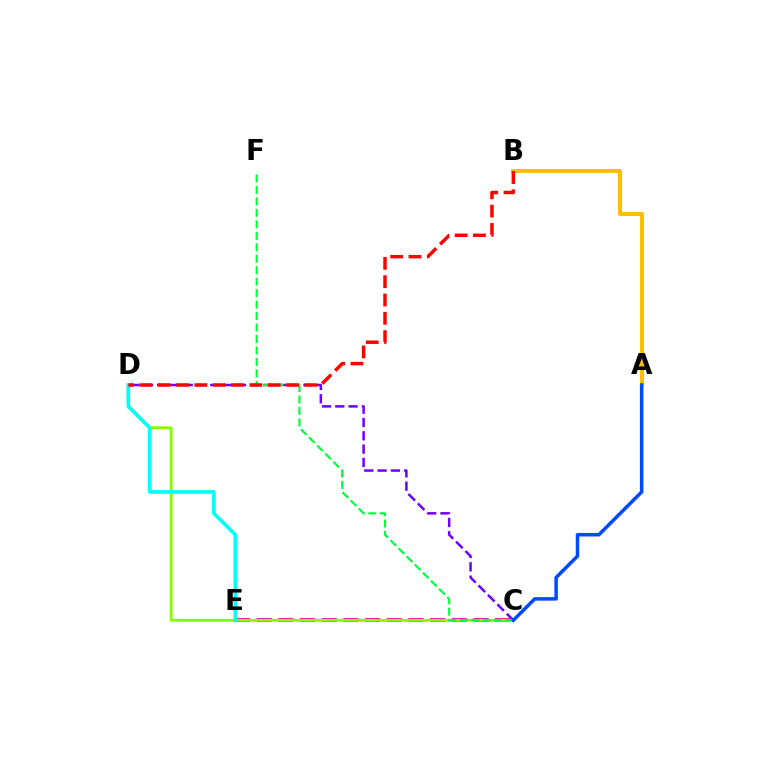{('C', 'E'): [{'color': '#ff00cf', 'line_style': 'dashed', 'thickness': 2.94}], ('C', 'D'): [{'color': '#84ff00', 'line_style': 'solid', 'thickness': 2.03}, {'color': '#7200ff', 'line_style': 'dashed', 'thickness': 1.81}], ('A', 'B'): [{'color': '#ffbd00', 'line_style': 'solid', 'thickness': 2.86}], ('D', 'E'): [{'color': '#00fff6', 'line_style': 'solid', 'thickness': 2.64}], ('C', 'F'): [{'color': '#00ff39', 'line_style': 'dashed', 'thickness': 1.56}], ('B', 'D'): [{'color': '#ff0000', 'line_style': 'dashed', 'thickness': 2.49}], ('A', 'C'): [{'color': '#004bff', 'line_style': 'solid', 'thickness': 2.53}]}